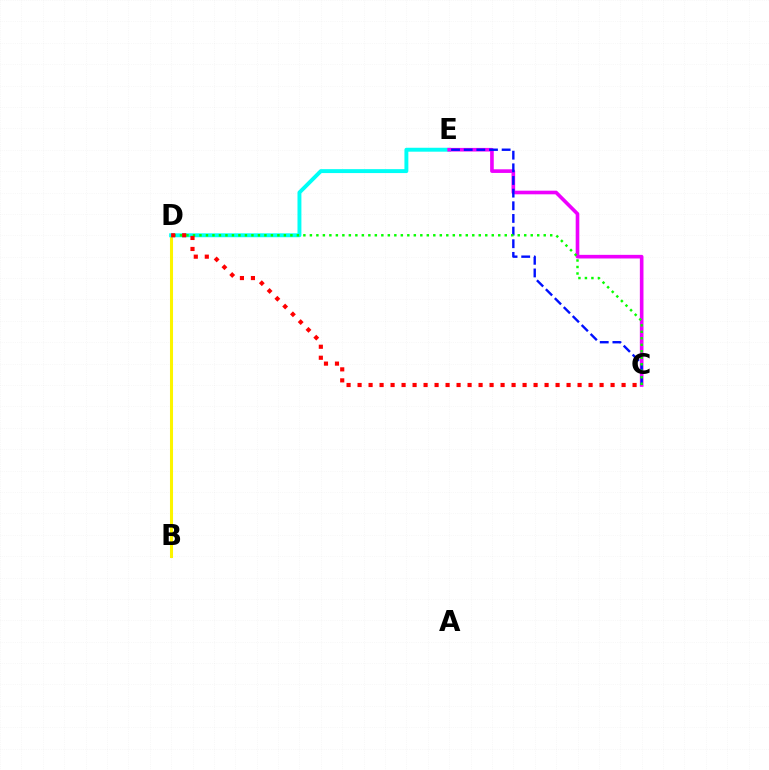{('B', 'D'): [{'color': '#fcf500', 'line_style': 'solid', 'thickness': 2.19}], ('D', 'E'): [{'color': '#00fff6', 'line_style': 'solid', 'thickness': 2.82}], ('C', 'E'): [{'color': '#ee00ff', 'line_style': 'solid', 'thickness': 2.61}, {'color': '#0010ff', 'line_style': 'dashed', 'thickness': 1.72}], ('C', 'D'): [{'color': '#08ff00', 'line_style': 'dotted', 'thickness': 1.76}, {'color': '#ff0000', 'line_style': 'dotted', 'thickness': 2.99}]}